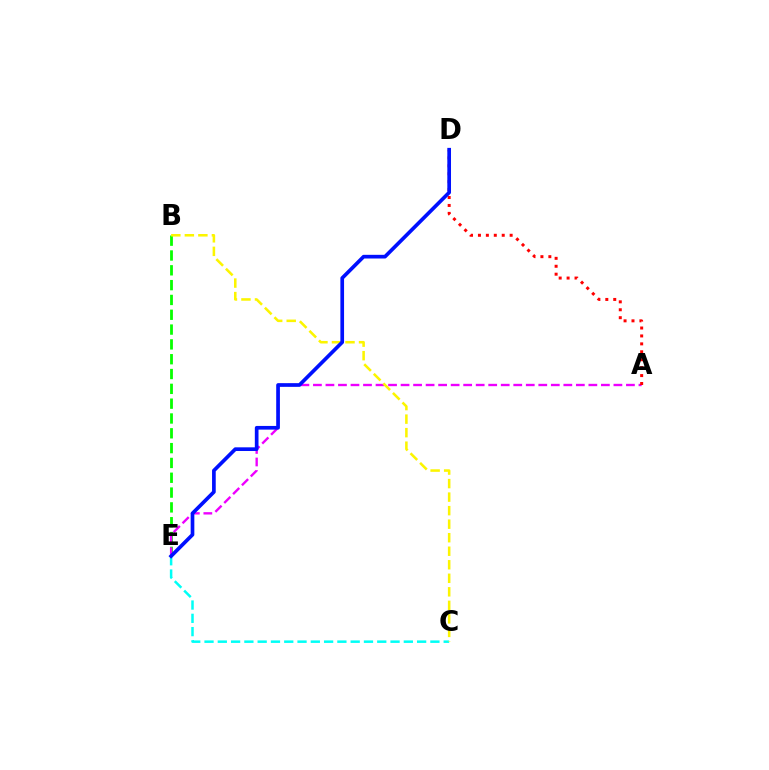{('C', 'E'): [{'color': '#00fff6', 'line_style': 'dashed', 'thickness': 1.81}], ('B', 'E'): [{'color': '#08ff00', 'line_style': 'dashed', 'thickness': 2.01}], ('A', 'E'): [{'color': '#ee00ff', 'line_style': 'dashed', 'thickness': 1.7}], ('B', 'C'): [{'color': '#fcf500', 'line_style': 'dashed', 'thickness': 1.84}], ('A', 'D'): [{'color': '#ff0000', 'line_style': 'dotted', 'thickness': 2.15}], ('D', 'E'): [{'color': '#0010ff', 'line_style': 'solid', 'thickness': 2.65}]}